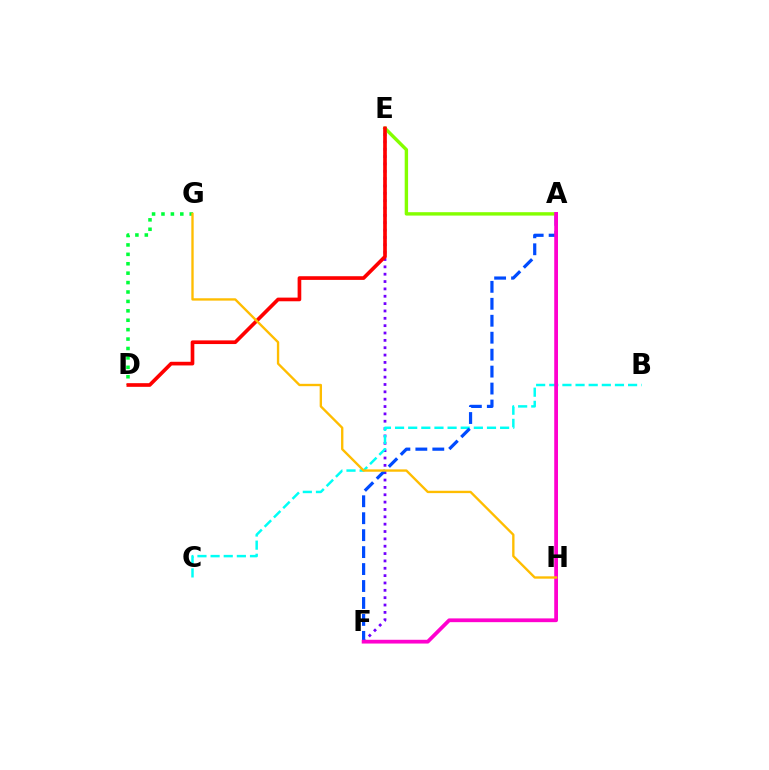{('D', 'G'): [{'color': '#00ff39', 'line_style': 'dotted', 'thickness': 2.56}], ('E', 'F'): [{'color': '#7200ff', 'line_style': 'dotted', 'thickness': 2.0}], ('B', 'C'): [{'color': '#00fff6', 'line_style': 'dashed', 'thickness': 1.78}], ('A', 'F'): [{'color': '#004bff', 'line_style': 'dashed', 'thickness': 2.3}, {'color': '#ff00cf', 'line_style': 'solid', 'thickness': 2.71}], ('A', 'E'): [{'color': '#84ff00', 'line_style': 'solid', 'thickness': 2.45}], ('D', 'E'): [{'color': '#ff0000', 'line_style': 'solid', 'thickness': 2.64}], ('G', 'H'): [{'color': '#ffbd00', 'line_style': 'solid', 'thickness': 1.69}]}